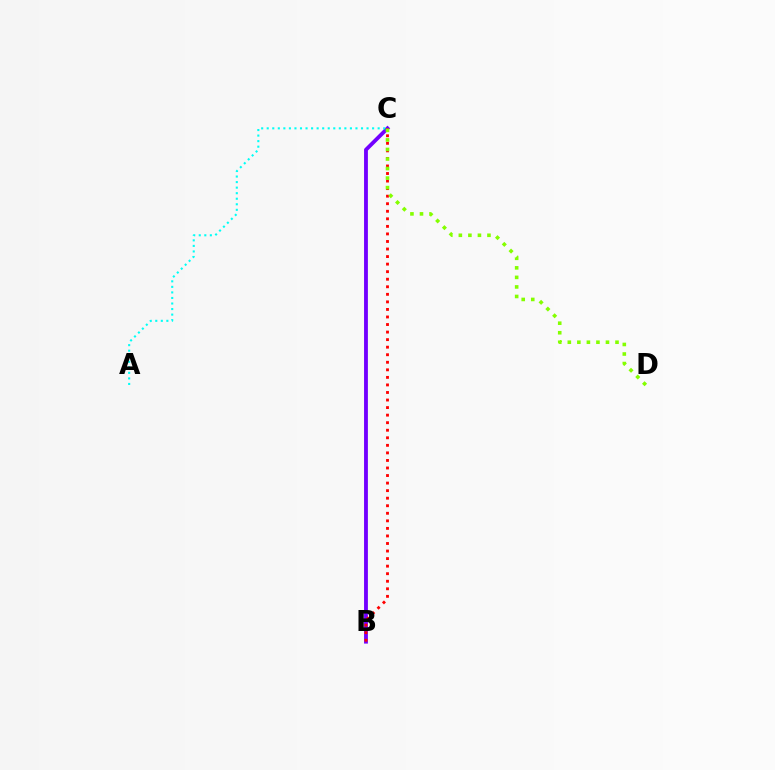{('B', 'C'): [{'color': '#7200ff', 'line_style': 'solid', 'thickness': 2.76}, {'color': '#ff0000', 'line_style': 'dotted', 'thickness': 2.05}], ('A', 'C'): [{'color': '#00fff6', 'line_style': 'dotted', 'thickness': 1.51}], ('C', 'D'): [{'color': '#84ff00', 'line_style': 'dotted', 'thickness': 2.59}]}